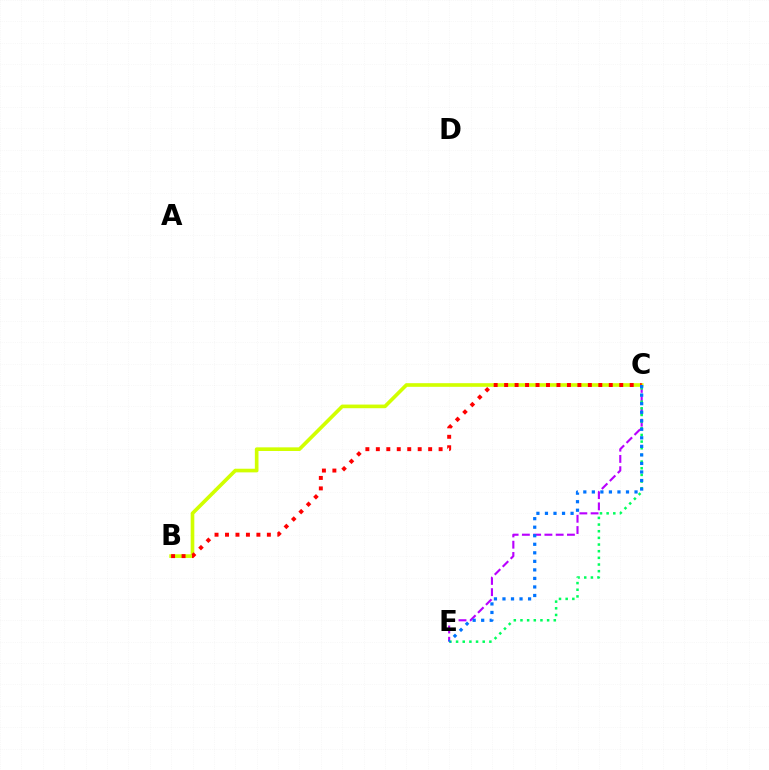{('C', 'E'): [{'color': '#b900ff', 'line_style': 'dashed', 'thickness': 1.53}, {'color': '#00ff5c', 'line_style': 'dotted', 'thickness': 1.81}, {'color': '#0074ff', 'line_style': 'dotted', 'thickness': 2.32}], ('B', 'C'): [{'color': '#d1ff00', 'line_style': 'solid', 'thickness': 2.63}, {'color': '#ff0000', 'line_style': 'dotted', 'thickness': 2.84}]}